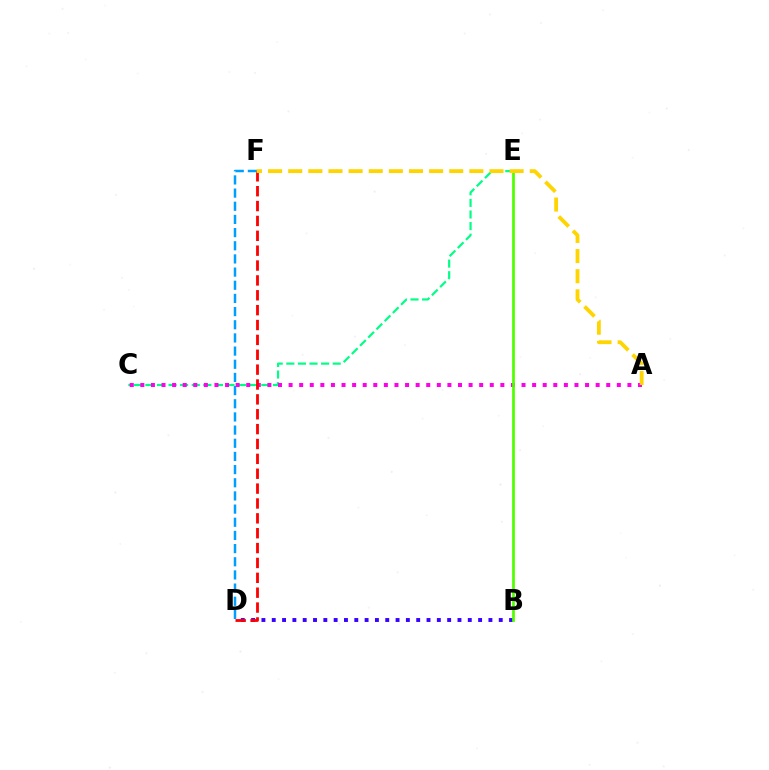{('D', 'F'): [{'color': '#009eff', 'line_style': 'dashed', 'thickness': 1.79}, {'color': '#ff0000', 'line_style': 'dashed', 'thickness': 2.02}], ('C', 'E'): [{'color': '#00ff86', 'line_style': 'dashed', 'thickness': 1.58}], ('B', 'D'): [{'color': '#3700ff', 'line_style': 'dotted', 'thickness': 2.8}], ('A', 'C'): [{'color': '#ff00ed', 'line_style': 'dotted', 'thickness': 2.88}], ('B', 'E'): [{'color': '#4fff00', 'line_style': 'solid', 'thickness': 1.98}], ('A', 'F'): [{'color': '#ffd500', 'line_style': 'dashed', 'thickness': 2.73}]}